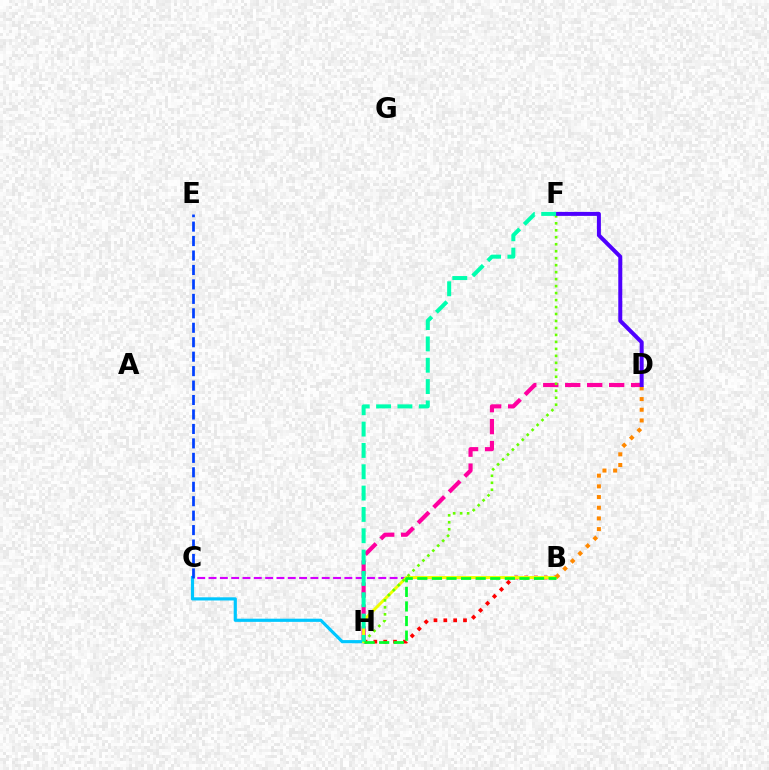{('D', 'H'): [{'color': '#ff00a0', 'line_style': 'dashed', 'thickness': 2.98}], ('B', 'C'): [{'color': '#d600ff', 'line_style': 'dashed', 'thickness': 1.54}], ('B', 'H'): [{'color': '#ff0000', 'line_style': 'dotted', 'thickness': 2.68}, {'color': '#eeff00', 'line_style': 'solid', 'thickness': 2.12}, {'color': '#00ff27', 'line_style': 'dashed', 'thickness': 1.98}], ('C', 'H'): [{'color': '#00c7ff', 'line_style': 'solid', 'thickness': 2.28}], ('F', 'H'): [{'color': '#66ff00', 'line_style': 'dotted', 'thickness': 1.9}, {'color': '#00ffaf', 'line_style': 'dashed', 'thickness': 2.9}], ('B', 'D'): [{'color': '#ff8800', 'line_style': 'dotted', 'thickness': 2.9}], ('D', 'F'): [{'color': '#4f00ff', 'line_style': 'solid', 'thickness': 2.88}], ('C', 'E'): [{'color': '#003fff', 'line_style': 'dashed', 'thickness': 1.96}]}